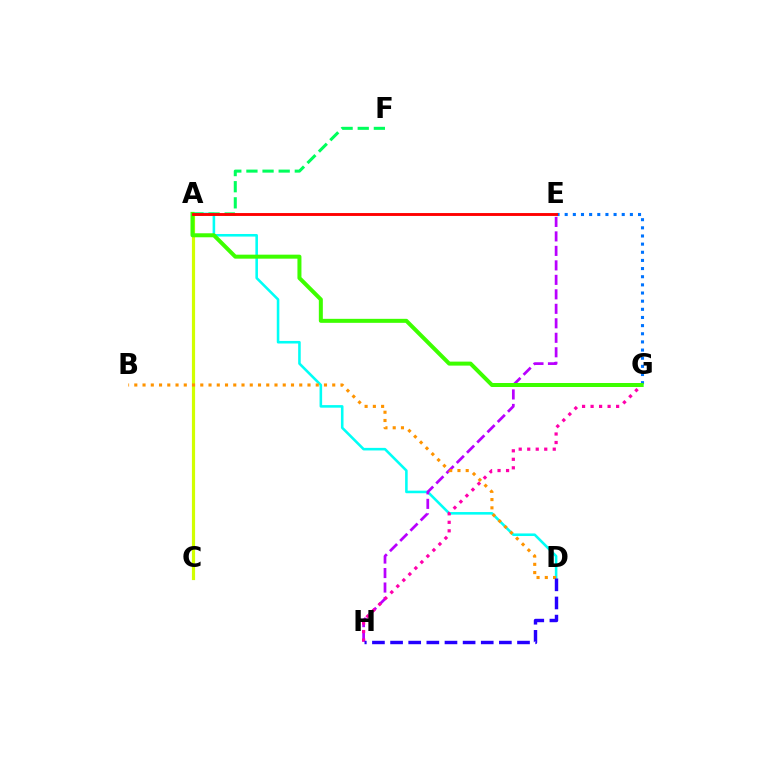{('A', 'D'): [{'color': '#00fff6', 'line_style': 'solid', 'thickness': 1.85}], ('A', 'C'): [{'color': '#d1ff00', 'line_style': 'solid', 'thickness': 2.29}], ('E', 'H'): [{'color': '#b900ff', 'line_style': 'dashed', 'thickness': 1.97}], ('G', 'H'): [{'color': '#ff00ac', 'line_style': 'dotted', 'thickness': 2.31}], ('A', 'F'): [{'color': '#00ff5c', 'line_style': 'dashed', 'thickness': 2.19}], ('B', 'D'): [{'color': '#ff9400', 'line_style': 'dotted', 'thickness': 2.24}], ('E', 'G'): [{'color': '#0074ff', 'line_style': 'dotted', 'thickness': 2.21}], ('A', 'G'): [{'color': '#3dff00', 'line_style': 'solid', 'thickness': 2.88}], ('A', 'E'): [{'color': '#ff0000', 'line_style': 'solid', 'thickness': 2.08}], ('D', 'H'): [{'color': '#2500ff', 'line_style': 'dashed', 'thickness': 2.46}]}